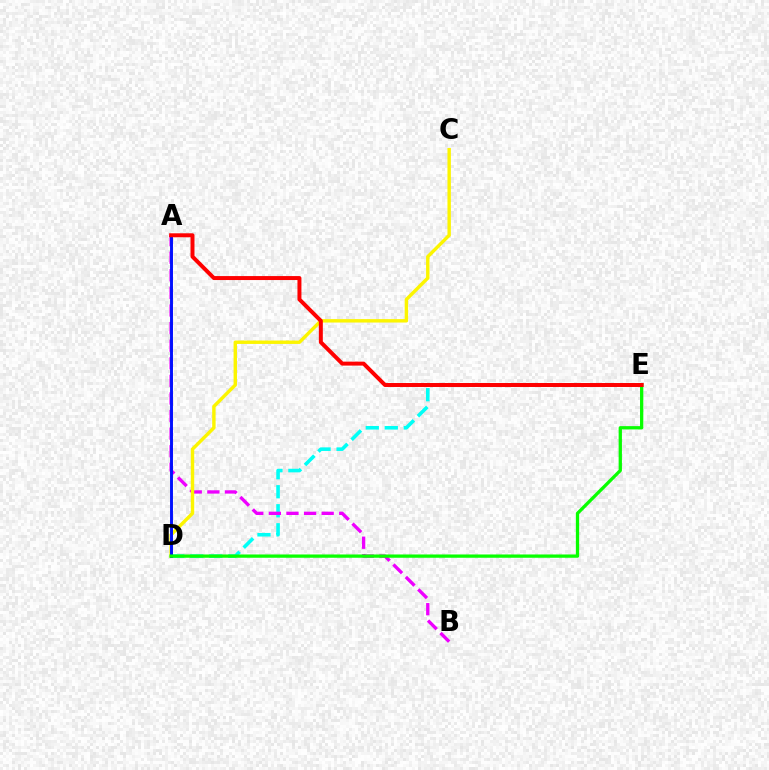{('D', 'E'): [{'color': '#00fff6', 'line_style': 'dashed', 'thickness': 2.58}, {'color': '#08ff00', 'line_style': 'solid', 'thickness': 2.37}], ('A', 'B'): [{'color': '#ee00ff', 'line_style': 'dashed', 'thickness': 2.39}], ('C', 'D'): [{'color': '#fcf500', 'line_style': 'solid', 'thickness': 2.46}], ('A', 'D'): [{'color': '#0010ff', 'line_style': 'solid', 'thickness': 2.11}], ('A', 'E'): [{'color': '#ff0000', 'line_style': 'solid', 'thickness': 2.86}]}